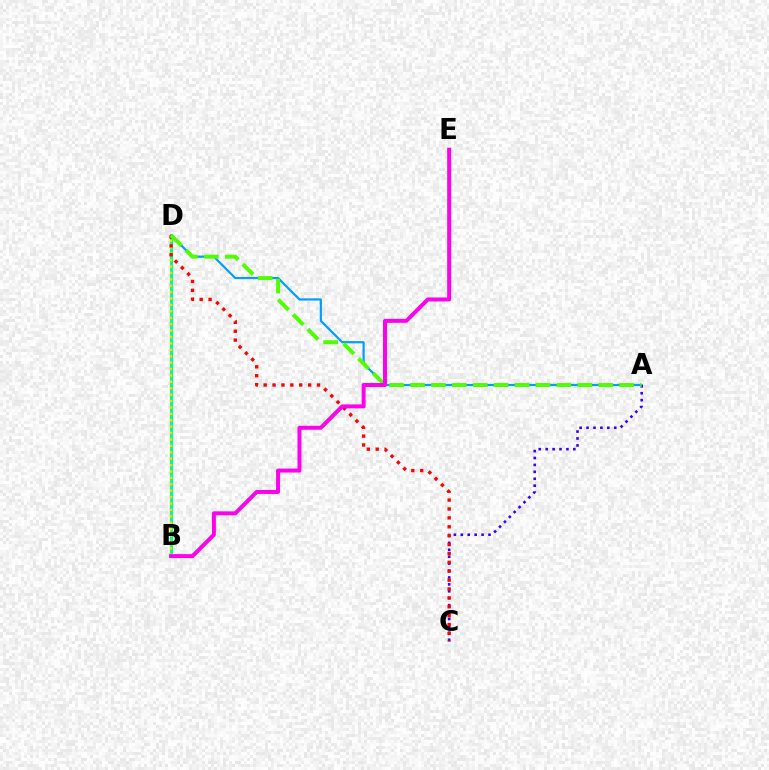{('A', 'D'): [{'color': '#009eff', 'line_style': 'solid', 'thickness': 1.58}, {'color': '#4fff00', 'line_style': 'dashed', 'thickness': 2.84}], ('B', 'D'): [{'color': '#00ff86', 'line_style': 'solid', 'thickness': 2.24}, {'color': '#ffd500', 'line_style': 'dotted', 'thickness': 1.74}], ('A', 'C'): [{'color': '#3700ff', 'line_style': 'dotted', 'thickness': 1.88}], ('C', 'D'): [{'color': '#ff0000', 'line_style': 'dotted', 'thickness': 2.42}], ('B', 'E'): [{'color': '#ff00ed', 'line_style': 'solid', 'thickness': 2.87}]}